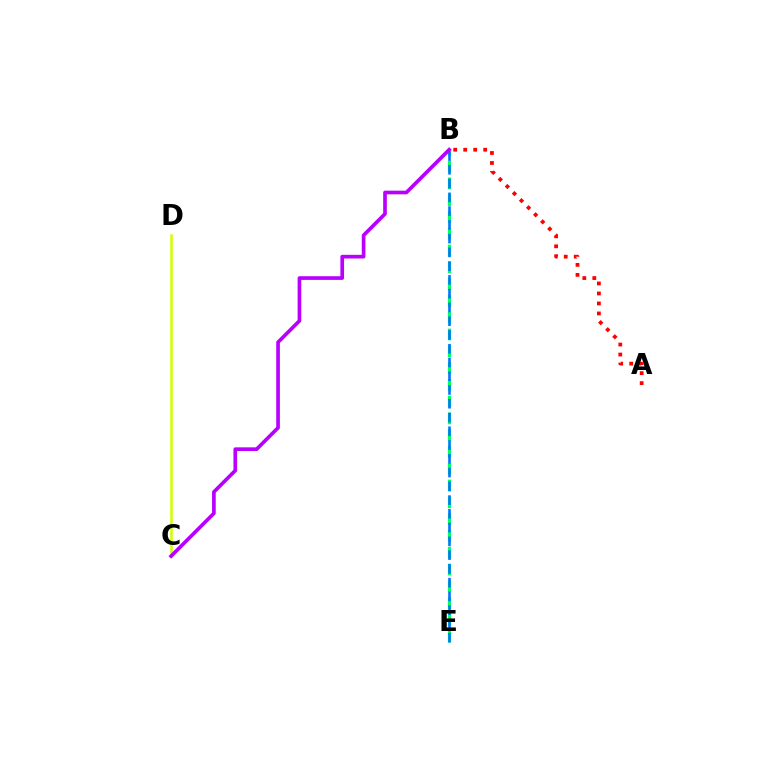{('C', 'D'): [{'color': '#d1ff00', 'line_style': 'solid', 'thickness': 1.81}], ('B', 'E'): [{'color': '#00ff5c', 'line_style': 'dashed', 'thickness': 2.28}, {'color': '#0074ff', 'line_style': 'dashed', 'thickness': 1.87}], ('A', 'B'): [{'color': '#ff0000', 'line_style': 'dotted', 'thickness': 2.71}], ('B', 'C'): [{'color': '#b900ff', 'line_style': 'solid', 'thickness': 2.64}]}